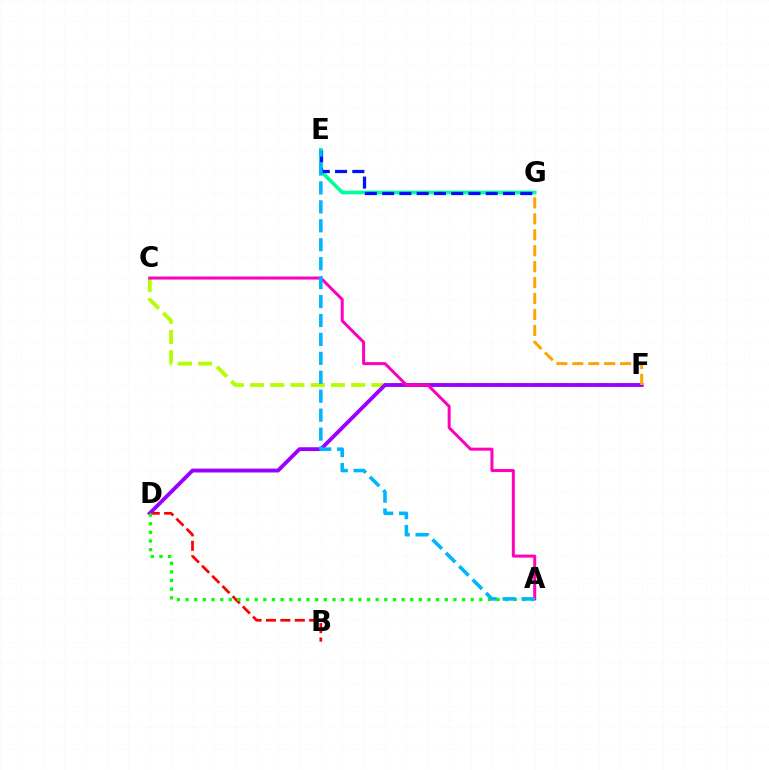{('C', 'F'): [{'color': '#b3ff00', 'line_style': 'dashed', 'thickness': 2.75}], ('E', 'G'): [{'color': '#00ff9d', 'line_style': 'solid', 'thickness': 2.65}, {'color': '#0010ff', 'line_style': 'dashed', 'thickness': 2.35}], ('B', 'D'): [{'color': '#ff0000', 'line_style': 'dashed', 'thickness': 1.96}], ('D', 'F'): [{'color': '#9b00ff', 'line_style': 'solid', 'thickness': 2.78}], ('A', 'C'): [{'color': '#ff00bd', 'line_style': 'solid', 'thickness': 2.17}], ('A', 'D'): [{'color': '#08ff00', 'line_style': 'dotted', 'thickness': 2.35}], ('F', 'G'): [{'color': '#ffa500', 'line_style': 'dashed', 'thickness': 2.17}], ('A', 'E'): [{'color': '#00b5ff', 'line_style': 'dashed', 'thickness': 2.57}]}